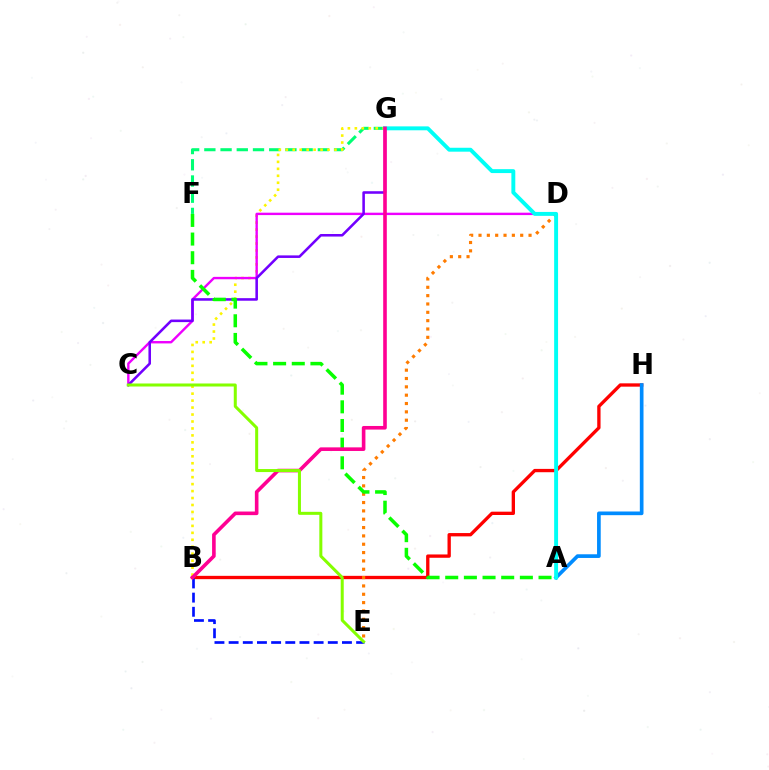{('B', 'H'): [{'color': '#ff0000', 'line_style': 'solid', 'thickness': 2.39}], ('F', 'G'): [{'color': '#00ff74', 'line_style': 'dashed', 'thickness': 2.2}], ('B', 'G'): [{'color': '#fcf500', 'line_style': 'dotted', 'thickness': 1.89}, {'color': '#ff0094', 'line_style': 'solid', 'thickness': 2.6}], ('C', 'D'): [{'color': '#ee00ff', 'line_style': 'solid', 'thickness': 1.73}], ('C', 'G'): [{'color': '#7200ff', 'line_style': 'solid', 'thickness': 1.85}], ('A', 'H'): [{'color': '#008cff', 'line_style': 'solid', 'thickness': 2.65}], ('D', 'E'): [{'color': '#ff7c00', 'line_style': 'dotted', 'thickness': 2.27}], ('B', 'E'): [{'color': '#0010ff', 'line_style': 'dashed', 'thickness': 1.92}], ('A', 'G'): [{'color': '#00fff6', 'line_style': 'solid', 'thickness': 2.82}], ('A', 'F'): [{'color': '#08ff00', 'line_style': 'dashed', 'thickness': 2.53}], ('C', 'E'): [{'color': '#84ff00', 'line_style': 'solid', 'thickness': 2.17}]}